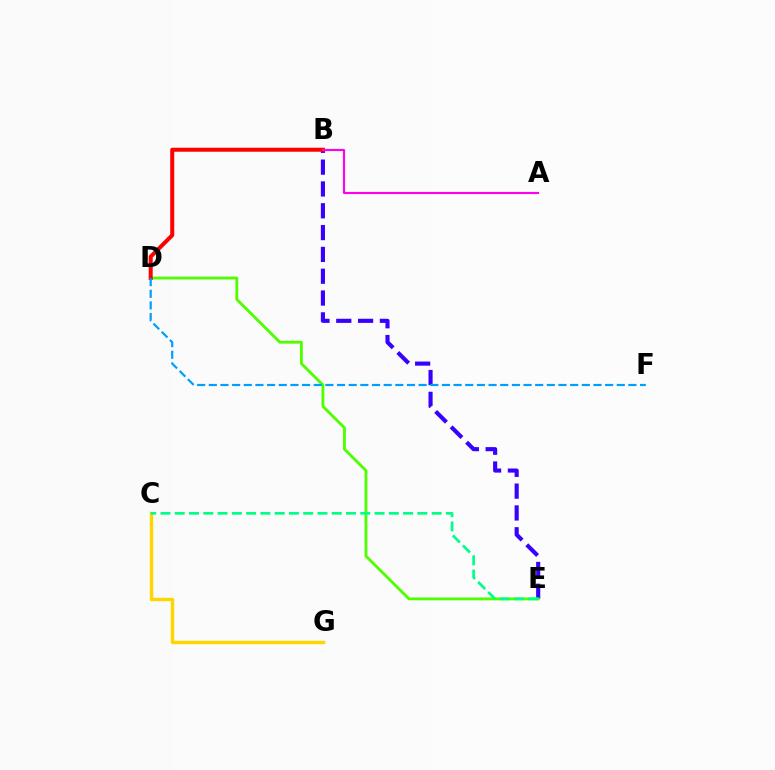{('C', 'G'): [{'color': '#ffd500', 'line_style': 'solid', 'thickness': 2.47}], ('B', 'E'): [{'color': '#3700ff', 'line_style': 'dashed', 'thickness': 2.96}], ('D', 'E'): [{'color': '#4fff00', 'line_style': 'solid', 'thickness': 2.05}], ('B', 'D'): [{'color': '#ff0000', 'line_style': 'solid', 'thickness': 2.89}], ('A', 'B'): [{'color': '#ff00ed', 'line_style': 'solid', 'thickness': 1.53}], ('D', 'F'): [{'color': '#009eff', 'line_style': 'dashed', 'thickness': 1.58}], ('C', 'E'): [{'color': '#00ff86', 'line_style': 'dashed', 'thickness': 1.94}]}